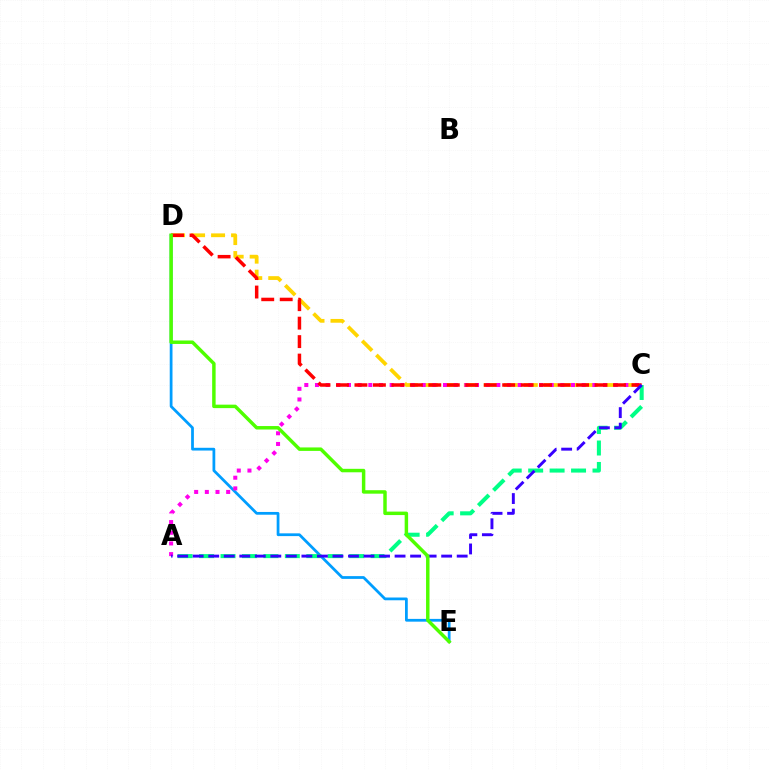{('D', 'E'): [{'color': '#009eff', 'line_style': 'solid', 'thickness': 1.99}, {'color': '#4fff00', 'line_style': 'solid', 'thickness': 2.49}], ('C', 'D'): [{'color': '#ffd500', 'line_style': 'dashed', 'thickness': 2.72}, {'color': '#ff0000', 'line_style': 'dashed', 'thickness': 2.51}], ('A', 'C'): [{'color': '#ff00ed', 'line_style': 'dotted', 'thickness': 2.9}, {'color': '#00ff86', 'line_style': 'dashed', 'thickness': 2.91}, {'color': '#3700ff', 'line_style': 'dashed', 'thickness': 2.11}]}